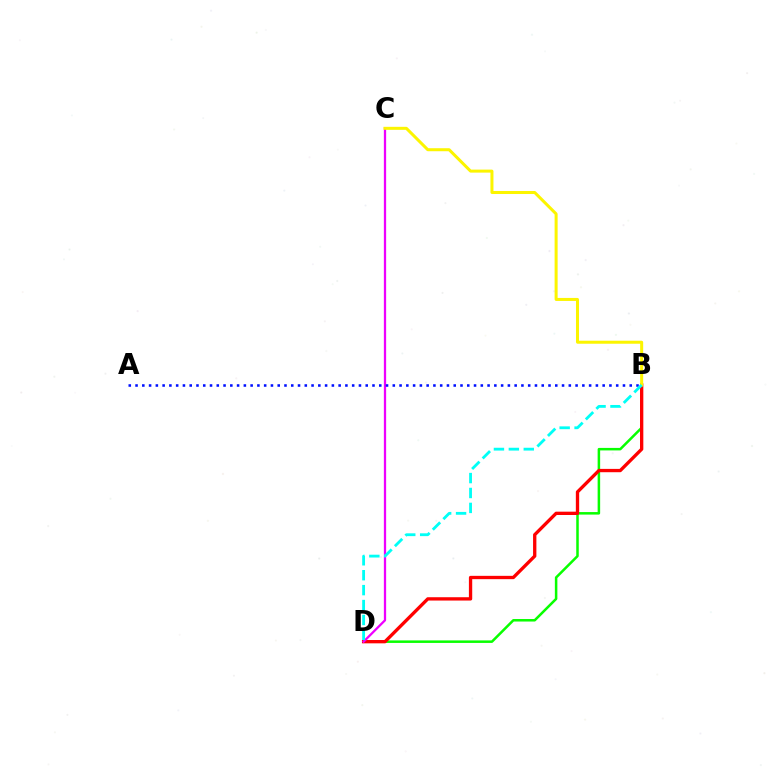{('B', 'D'): [{'color': '#08ff00', 'line_style': 'solid', 'thickness': 1.81}, {'color': '#ff0000', 'line_style': 'solid', 'thickness': 2.39}, {'color': '#00fff6', 'line_style': 'dashed', 'thickness': 2.03}], ('C', 'D'): [{'color': '#ee00ff', 'line_style': 'solid', 'thickness': 1.64}], ('A', 'B'): [{'color': '#0010ff', 'line_style': 'dotted', 'thickness': 1.84}], ('B', 'C'): [{'color': '#fcf500', 'line_style': 'solid', 'thickness': 2.17}]}